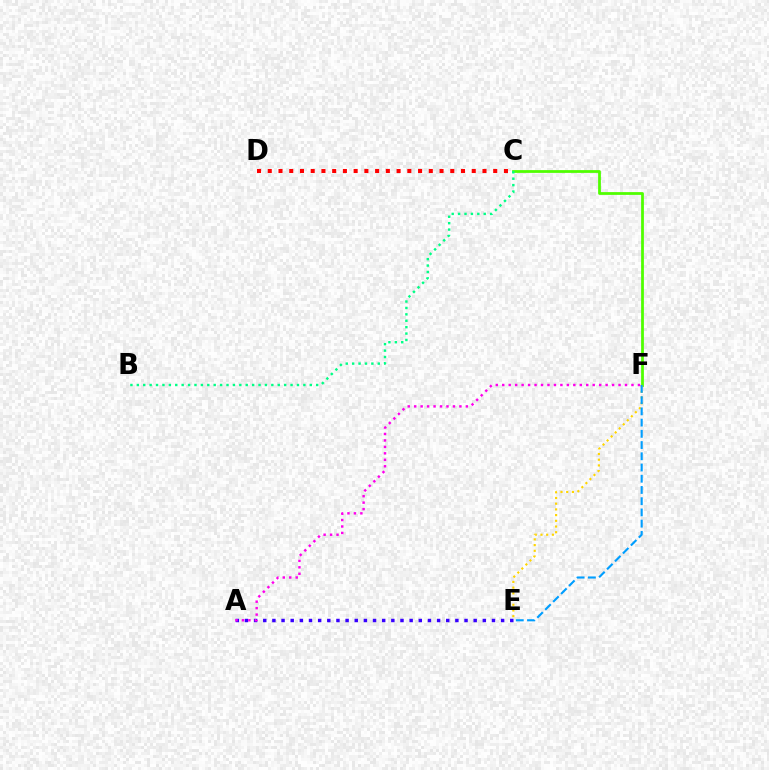{('C', 'D'): [{'color': '#ff0000', 'line_style': 'dotted', 'thickness': 2.92}], ('C', 'F'): [{'color': '#4fff00', 'line_style': 'solid', 'thickness': 1.99}], ('E', 'F'): [{'color': '#ffd500', 'line_style': 'dotted', 'thickness': 1.55}, {'color': '#009eff', 'line_style': 'dashed', 'thickness': 1.53}], ('A', 'E'): [{'color': '#3700ff', 'line_style': 'dotted', 'thickness': 2.49}], ('A', 'F'): [{'color': '#ff00ed', 'line_style': 'dotted', 'thickness': 1.76}], ('B', 'C'): [{'color': '#00ff86', 'line_style': 'dotted', 'thickness': 1.74}]}